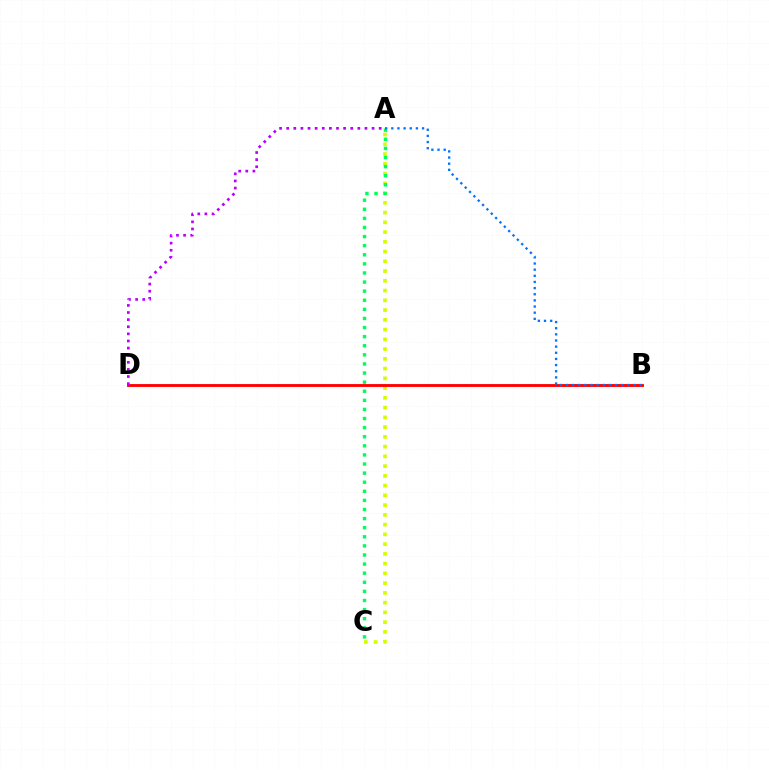{('A', 'C'): [{'color': '#d1ff00', 'line_style': 'dotted', 'thickness': 2.65}, {'color': '#00ff5c', 'line_style': 'dotted', 'thickness': 2.47}], ('B', 'D'): [{'color': '#ff0000', 'line_style': 'solid', 'thickness': 2.06}], ('A', 'D'): [{'color': '#b900ff', 'line_style': 'dotted', 'thickness': 1.93}], ('A', 'B'): [{'color': '#0074ff', 'line_style': 'dotted', 'thickness': 1.67}]}